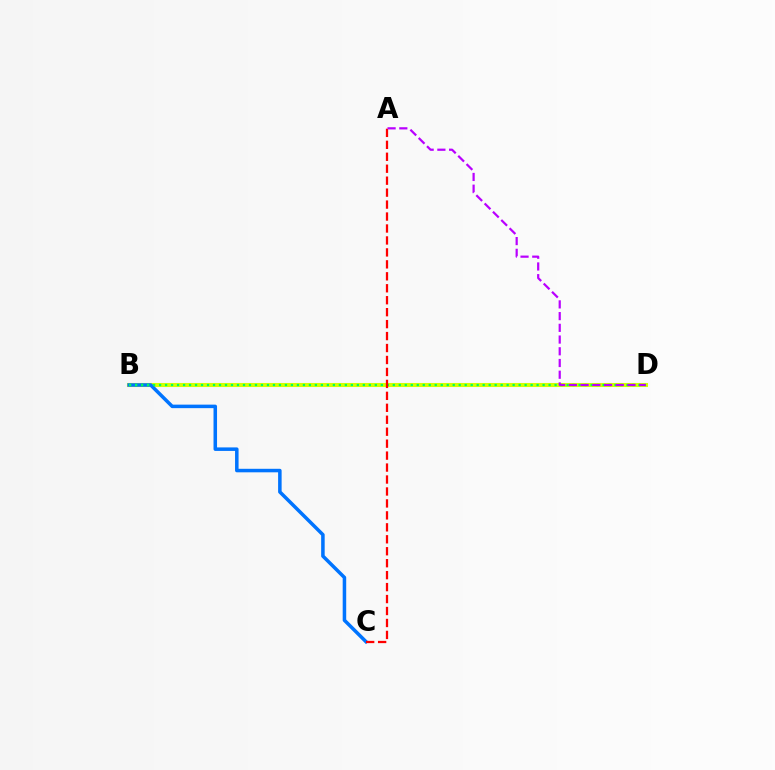{('B', 'D'): [{'color': '#d1ff00', 'line_style': 'solid', 'thickness': 2.93}, {'color': '#00ff5c', 'line_style': 'dotted', 'thickness': 1.63}], ('B', 'C'): [{'color': '#0074ff', 'line_style': 'solid', 'thickness': 2.54}], ('A', 'C'): [{'color': '#ff0000', 'line_style': 'dashed', 'thickness': 1.62}], ('A', 'D'): [{'color': '#b900ff', 'line_style': 'dashed', 'thickness': 1.59}]}